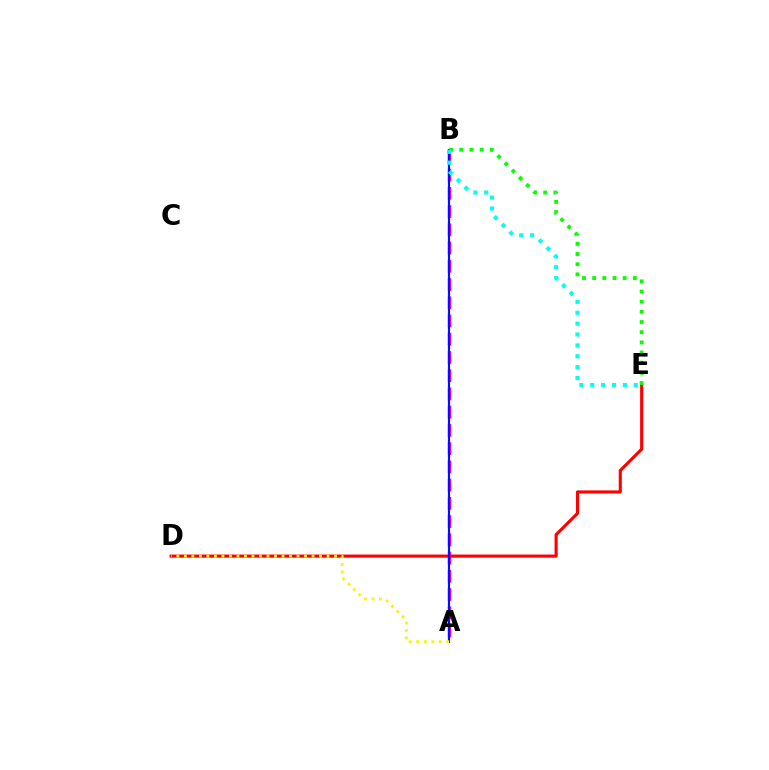{('A', 'B'): [{'color': '#ee00ff', 'line_style': 'dashed', 'thickness': 2.48}, {'color': '#0010ff', 'line_style': 'solid', 'thickness': 1.57}], ('D', 'E'): [{'color': '#ff0000', 'line_style': 'solid', 'thickness': 2.24}], ('A', 'D'): [{'color': '#fcf500', 'line_style': 'dotted', 'thickness': 2.04}], ('B', 'E'): [{'color': '#08ff00', 'line_style': 'dotted', 'thickness': 2.76}, {'color': '#00fff6', 'line_style': 'dotted', 'thickness': 2.95}]}